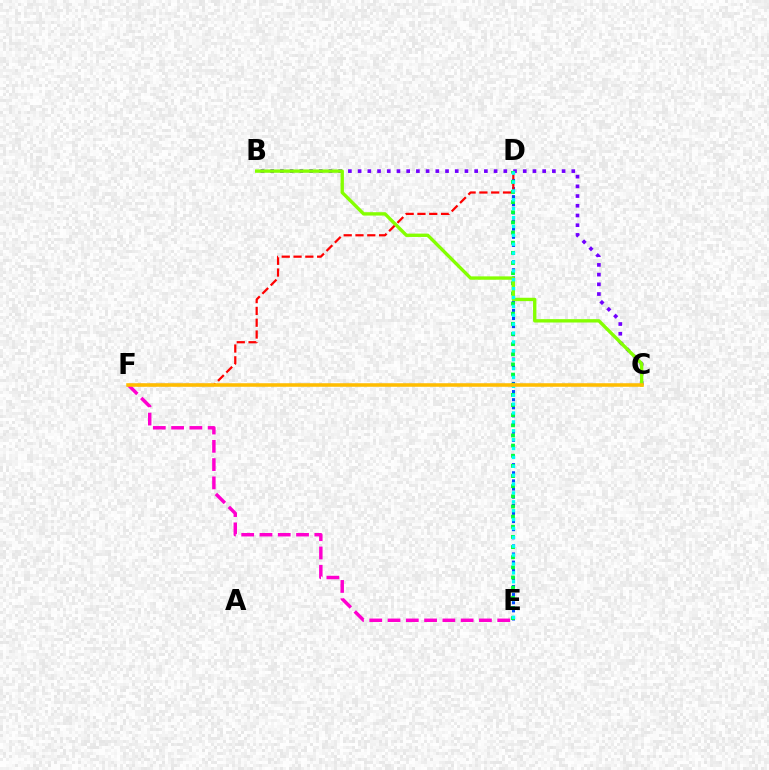{('E', 'F'): [{'color': '#ff00cf', 'line_style': 'dashed', 'thickness': 2.48}], ('D', 'E'): [{'color': '#004bff', 'line_style': 'dotted', 'thickness': 2.21}, {'color': '#00ff39', 'line_style': 'dotted', 'thickness': 2.76}, {'color': '#00fff6', 'line_style': 'dotted', 'thickness': 2.41}], ('B', 'C'): [{'color': '#7200ff', 'line_style': 'dotted', 'thickness': 2.64}, {'color': '#84ff00', 'line_style': 'solid', 'thickness': 2.42}], ('D', 'F'): [{'color': '#ff0000', 'line_style': 'dashed', 'thickness': 1.6}], ('C', 'F'): [{'color': '#ffbd00', 'line_style': 'solid', 'thickness': 2.55}]}